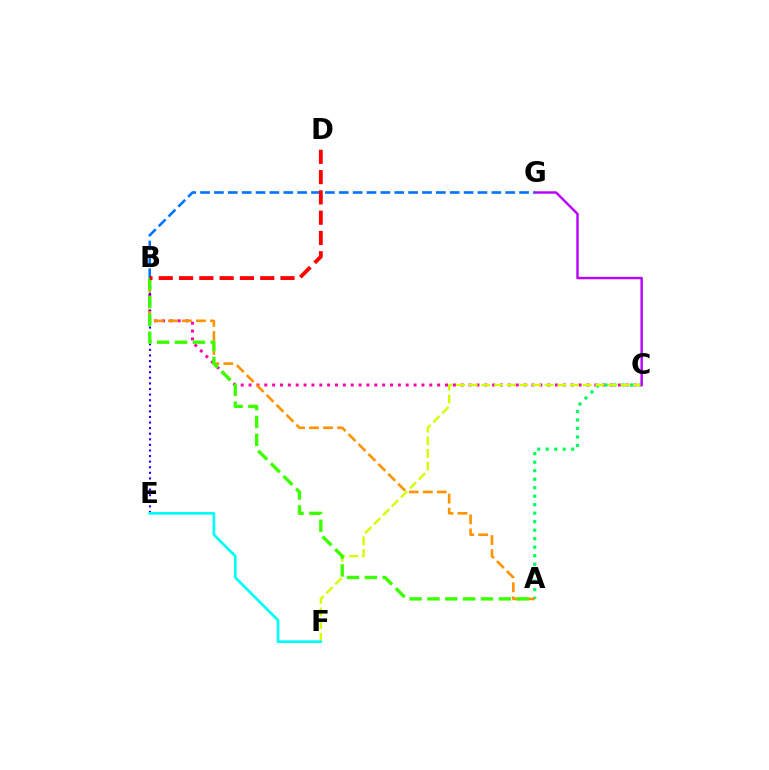{('B', 'C'): [{'color': '#ff00ac', 'line_style': 'dotted', 'thickness': 2.14}], ('B', 'E'): [{'color': '#2500ff', 'line_style': 'dotted', 'thickness': 1.52}], ('A', 'C'): [{'color': '#00ff5c', 'line_style': 'dotted', 'thickness': 2.31}], ('C', 'F'): [{'color': '#d1ff00', 'line_style': 'dashed', 'thickness': 1.72}], ('C', 'G'): [{'color': '#b900ff', 'line_style': 'solid', 'thickness': 1.75}], ('B', 'G'): [{'color': '#0074ff', 'line_style': 'dashed', 'thickness': 1.88}], ('E', 'F'): [{'color': '#00fff6', 'line_style': 'solid', 'thickness': 1.94}], ('A', 'B'): [{'color': '#ff9400', 'line_style': 'dashed', 'thickness': 1.91}, {'color': '#3dff00', 'line_style': 'dashed', 'thickness': 2.43}], ('B', 'D'): [{'color': '#ff0000', 'line_style': 'dashed', 'thickness': 2.76}]}